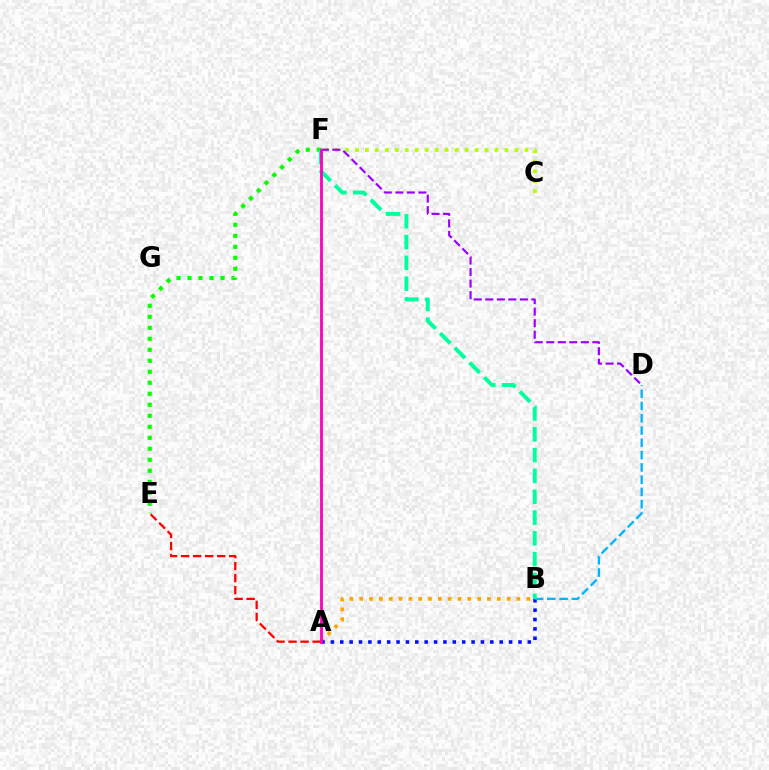{('C', 'F'): [{'color': '#b3ff00', 'line_style': 'dotted', 'thickness': 2.71}], ('E', 'F'): [{'color': '#08ff00', 'line_style': 'dotted', 'thickness': 2.99}], ('A', 'B'): [{'color': '#ffa500', 'line_style': 'dotted', 'thickness': 2.67}, {'color': '#0010ff', 'line_style': 'dotted', 'thickness': 2.55}], ('A', 'E'): [{'color': '#ff0000', 'line_style': 'dashed', 'thickness': 1.63}], ('D', 'F'): [{'color': '#9b00ff', 'line_style': 'dashed', 'thickness': 1.57}], ('B', 'D'): [{'color': '#00b5ff', 'line_style': 'dashed', 'thickness': 1.67}], ('B', 'F'): [{'color': '#00ff9d', 'line_style': 'dashed', 'thickness': 2.83}], ('A', 'F'): [{'color': '#ff00bd', 'line_style': 'solid', 'thickness': 2.03}]}